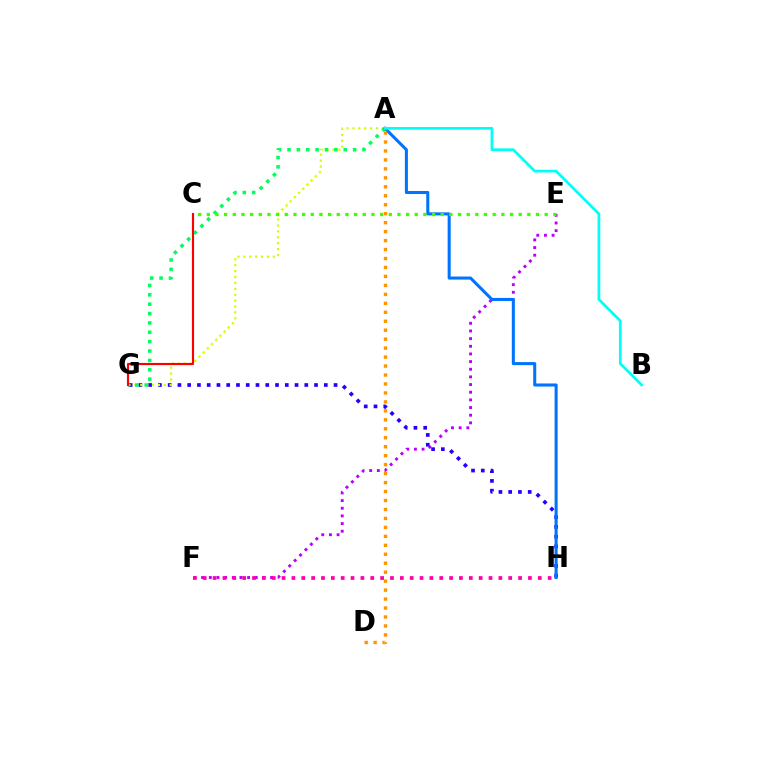{('E', 'F'): [{'color': '#b900ff', 'line_style': 'dotted', 'thickness': 2.08}], ('G', 'H'): [{'color': '#2500ff', 'line_style': 'dotted', 'thickness': 2.65}], ('A', 'G'): [{'color': '#d1ff00', 'line_style': 'dotted', 'thickness': 1.6}, {'color': '#00ff5c', 'line_style': 'dotted', 'thickness': 2.55}], ('C', 'G'): [{'color': '#ff0000', 'line_style': 'solid', 'thickness': 1.55}], ('A', 'H'): [{'color': '#0074ff', 'line_style': 'solid', 'thickness': 2.2}], ('C', 'E'): [{'color': '#3dff00', 'line_style': 'dotted', 'thickness': 2.35}], ('A', 'D'): [{'color': '#ff9400', 'line_style': 'dotted', 'thickness': 2.44}], ('A', 'B'): [{'color': '#00fff6', 'line_style': 'solid', 'thickness': 1.97}], ('F', 'H'): [{'color': '#ff00ac', 'line_style': 'dotted', 'thickness': 2.68}]}